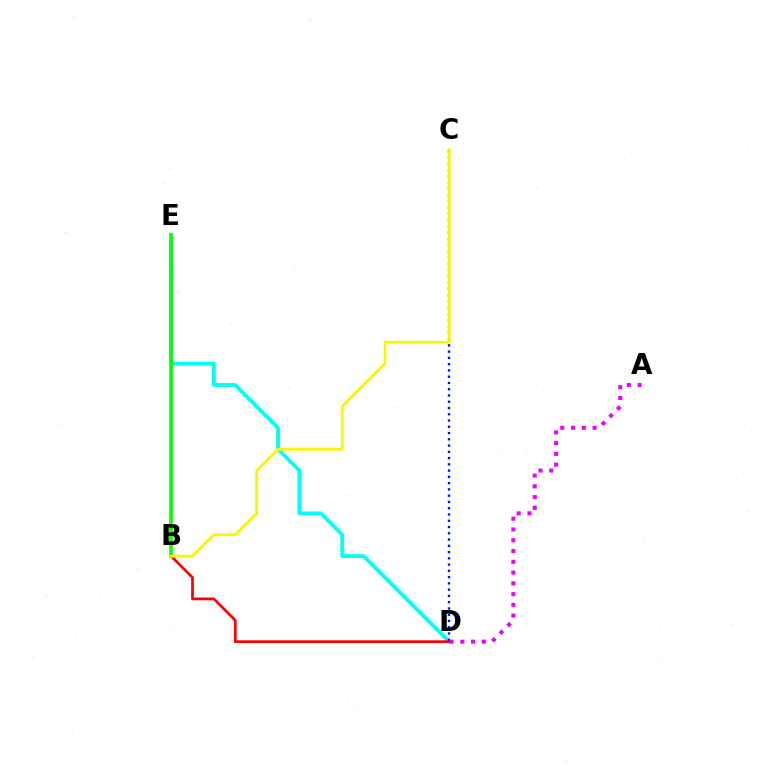{('D', 'E'): [{'color': '#00fff6', 'line_style': 'solid', 'thickness': 2.75}], ('B', 'D'): [{'color': '#ff0000', 'line_style': 'solid', 'thickness': 1.98}], ('B', 'E'): [{'color': '#08ff00', 'line_style': 'solid', 'thickness': 2.61}], ('C', 'D'): [{'color': '#0010ff', 'line_style': 'dotted', 'thickness': 1.7}], ('B', 'C'): [{'color': '#fcf500', 'line_style': 'solid', 'thickness': 2.01}], ('A', 'D'): [{'color': '#ee00ff', 'line_style': 'dotted', 'thickness': 2.92}]}